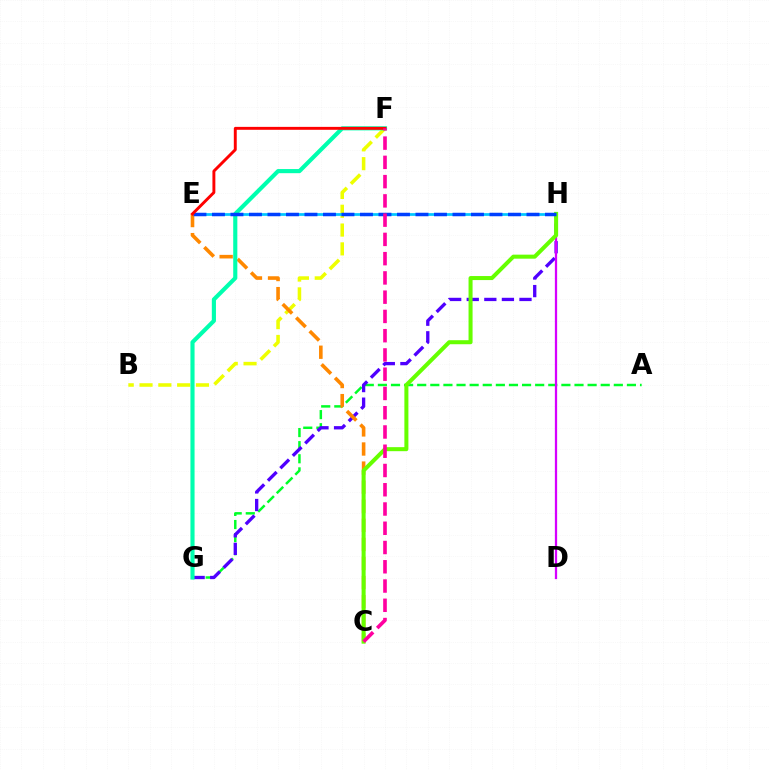{('A', 'G'): [{'color': '#00ff27', 'line_style': 'dashed', 'thickness': 1.78}], ('G', 'H'): [{'color': '#4f00ff', 'line_style': 'dashed', 'thickness': 2.39}], ('D', 'H'): [{'color': '#d600ff', 'line_style': 'solid', 'thickness': 1.63}], ('B', 'F'): [{'color': '#eeff00', 'line_style': 'dashed', 'thickness': 2.56}], ('E', 'H'): [{'color': '#00c7ff', 'line_style': 'solid', 'thickness': 1.96}, {'color': '#003fff', 'line_style': 'dashed', 'thickness': 2.51}], ('C', 'E'): [{'color': '#ff8800', 'line_style': 'dashed', 'thickness': 2.59}], ('F', 'G'): [{'color': '#00ffaf', 'line_style': 'solid', 'thickness': 2.97}], ('C', 'H'): [{'color': '#66ff00', 'line_style': 'solid', 'thickness': 2.9}], ('E', 'F'): [{'color': '#ff0000', 'line_style': 'solid', 'thickness': 2.1}], ('C', 'F'): [{'color': '#ff00a0', 'line_style': 'dashed', 'thickness': 2.62}]}